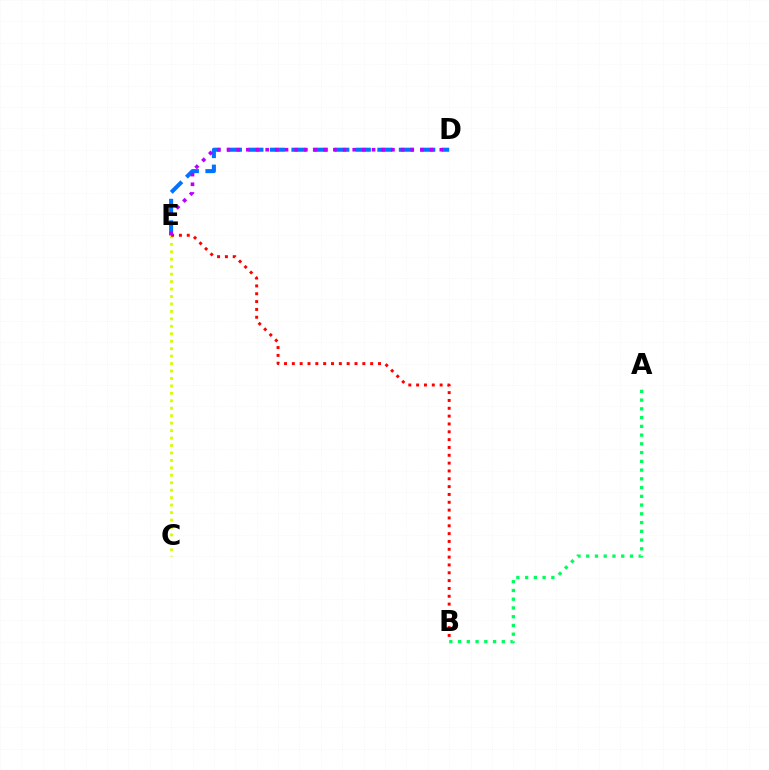{('C', 'E'): [{'color': '#d1ff00', 'line_style': 'dotted', 'thickness': 2.02}], ('A', 'B'): [{'color': '#00ff5c', 'line_style': 'dotted', 'thickness': 2.38}], ('D', 'E'): [{'color': '#0074ff', 'line_style': 'dashed', 'thickness': 2.92}, {'color': '#b900ff', 'line_style': 'dotted', 'thickness': 2.63}], ('B', 'E'): [{'color': '#ff0000', 'line_style': 'dotted', 'thickness': 2.13}]}